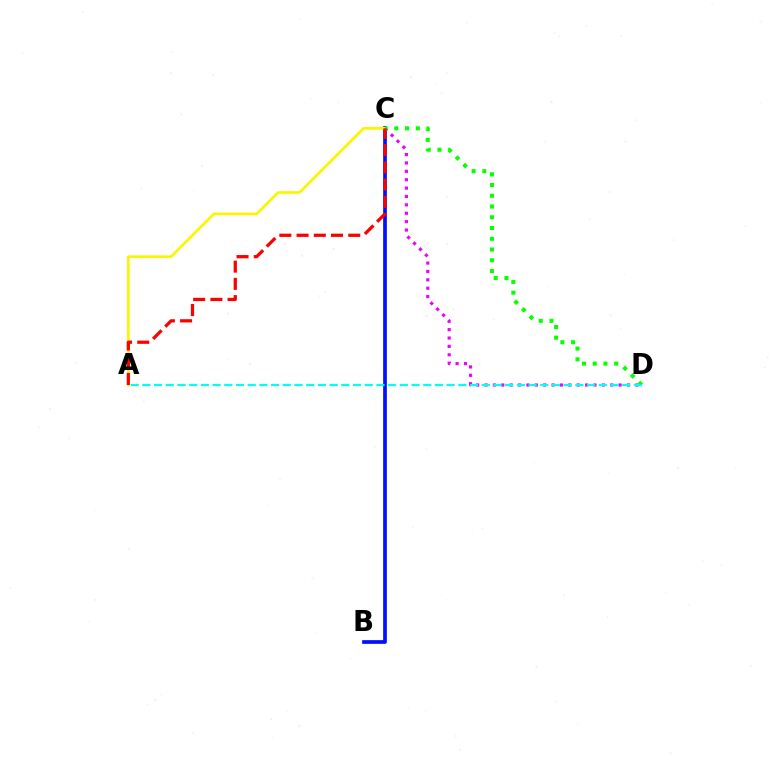{('B', 'C'): [{'color': '#0010ff', 'line_style': 'solid', 'thickness': 2.66}], ('C', 'D'): [{'color': '#ee00ff', 'line_style': 'dotted', 'thickness': 2.28}, {'color': '#08ff00', 'line_style': 'dotted', 'thickness': 2.92}], ('A', 'C'): [{'color': '#fcf500', 'line_style': 'solid', 'thickness': 1.96}, {'color': '#ff0000', 'line_style': 'dashed', 'thickness': 2.34}], ('A', 'D'): [{'color': '#00fff6', 'line_style': 'dashed', 'thickness': 1.59}]}